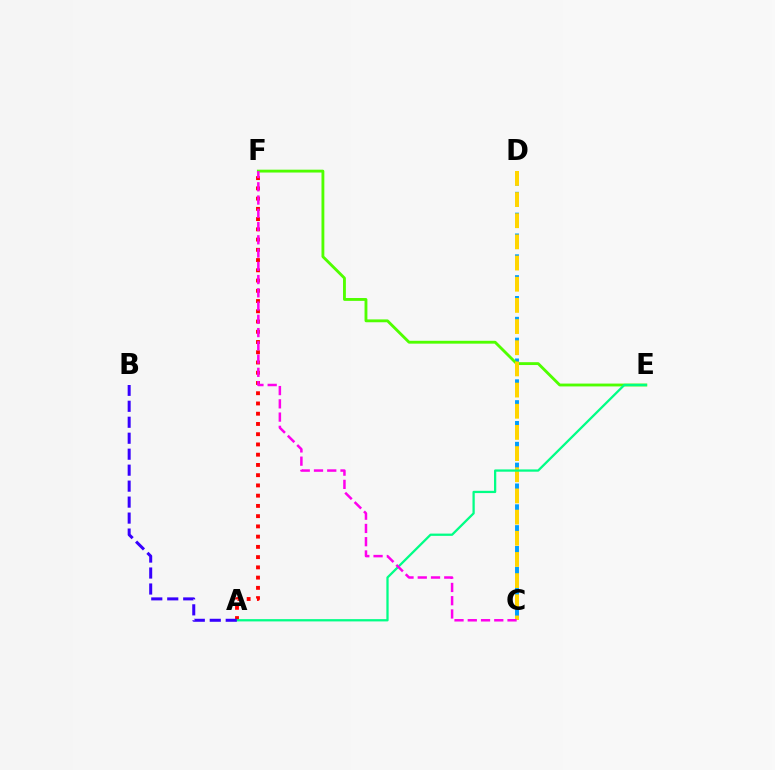{('C', 'D'): [{'color': '#009eff', 'line_style': 'dashed', 'thickness': 2.83}, {'color': '#ffd500', 'line_style': 'dashed', 'thickness': 2.88}], ('A', 'F'): [{'color': '#ff0000', 'line_style': 'dotted', 'thickness': 2.78}], ('E', 'F'): [{'color': '#4fff00', 'line_style': 'solid', 'thickness': 2.05}], ('A', 'E'): [{'color': '#00ff86', 'line_style': 'solid', 'thickness': 1.64}], ('C', 'F'): [{'color': '#ff00ed', 'line_style': 'dashed', 'thickness': 1.8}], ('A', 'B'): [{'color': '#3700ff', 'line_style': 'dashed', 'thickness': 2.17}]}